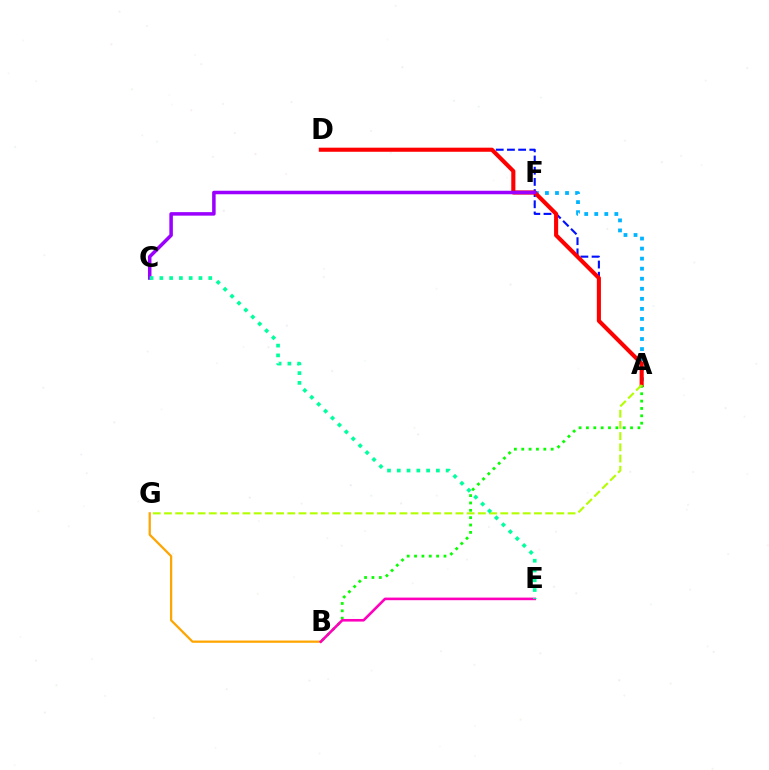{('A', 'D'): [{'color': '#0010ff', 'line_style': 'dashed', 'thickness': 1.52}, {'color': '#ff0000', 'line_style': 'solid', 'thickness': 2.95}], ('A', 'F'): [{'color': '#00b5ff', 'line_style': 'dotted', 'thickness': 2.73}], ('A', 'B'): [{'color': '#08ff00', 'line_style': 'dotted', 'thickness': 2.0}], ('C', 'F'): [{'color': '#9b00ff', 'line_style': 'solid', 'thickness': 2.53}], ('A', 'G'): [{'color': '#b3ff00', 'line_style': 'dashed', 'thickness': 1.52}], ('B', 'G'): [{'color': '#ffa500', 'line_style': 'solid', 'thickness': 1.62}], ('B', 'E'): [{'color': '#ff00bd', 'line_style': 'solid', 'thickness': 1.87}], ('C', 'E'): [{'color': '#00ff9d', 'line_style': 'dotted', 'thickness': 2.66}]}